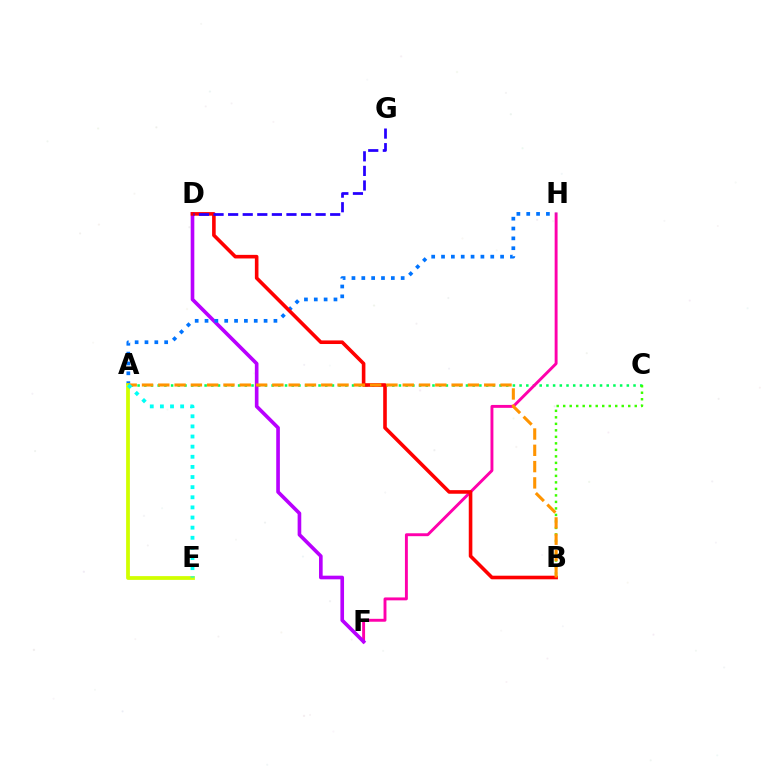{('A', 'C'): [{'color': '#00ff5c', 'line_style': 'dotted', 'thickness': 1.82}], ('B', 'C'): [{'color': '#3dff00', 'line_style': 'dotted', 'thickness': 1.77}], ('F', 'H'): [{'color': '#ff00ac', 'line_style': 'solid', 'thickness': 2.09}], ('D', 'F'): [{'color': '#b900ff', 'line_style': 'solid', 'thickness': 2.62}], ('A', 'H'): [{'color': '#0074ff', 'line_style': 'dotted', 'thickness': 2.67}], ('B', 'D'): [{'color': '#ff0000', 'line_style': 'solid', 'thickness': 2.59}], ('A', 'E'): [{'color': '#d1ff00', 'line_style': 'solid', 'thickness': 2.72}, {'color': '#00fff6', 'line_style': 'dotted', 'thickness': 2.75}], ('A', 'B'): [{'color': '#ff9400', 'line_style': 'dashed', 'thickness': 2.21}], ('D', 'G'): [{'color': '#2500ff', 'line_style': 'dashed', 'thickness': 1.98}]}